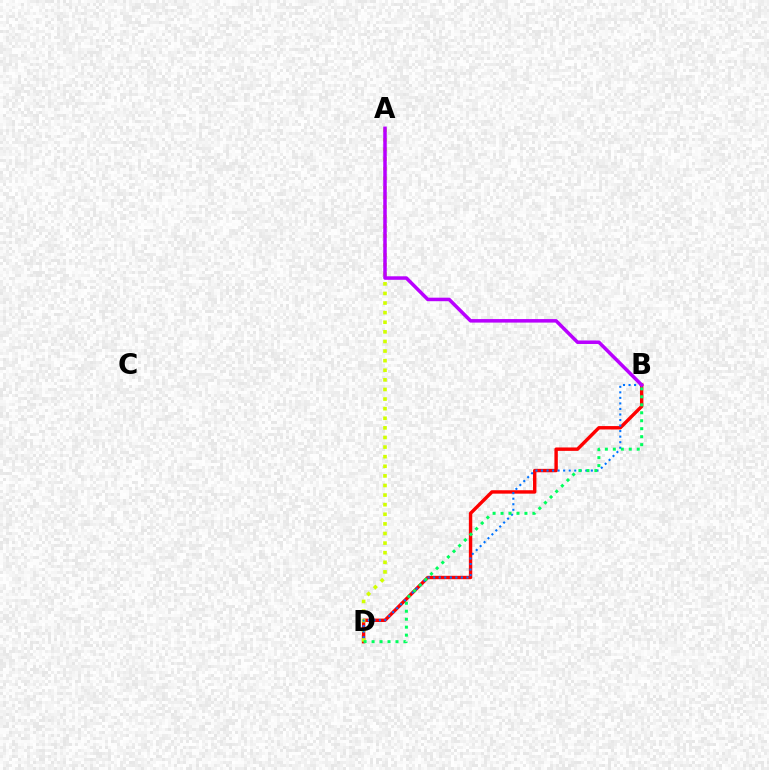{('B', 'D'): [{'color': '#ff0000', 'line_style': 'solid', 'thickness': 2.45}, {'color': '#0074ff', 'line_style': 'dotted', 'thickness': 1.5}, {'color': '#00ff5c', 'line_style': 'dotted', 'thickness': 2.16}], ('A', 'D'): [{'color': '#d1ff00', 'line_style': 'dotted', 'thickness': 2.61}], ('A', 'B'): [{'color': '#b900ff', 'line_style': 'solid', 'thickness': 2.53}]}